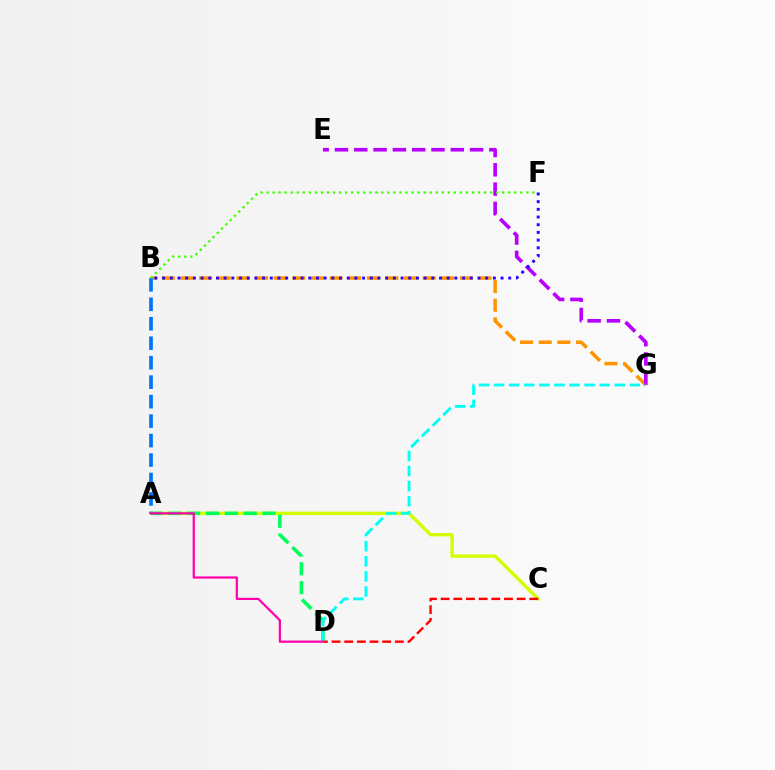{('A', 'C'): [{'color': '#d1ff00', 'line_style': 'solid', 'thickness': 2.42}], ('B', 'G'): [{'color': '#ff9400', 'line_style': 'dashed', 'thickness': 2.53}], ('E', 'G'): [{'color': '#b900ff', 'line_style': 'dashed', 'thickness': 2.62}], ('A', 'B'): [{'color': '#0074ff', 'line_style': 'dashed', 'thickness': 2.65}], ('A', 'D'): [{'color': '#00ff5c', 'line_style': 'dashed', 'thickness': 2.56}, {'color': '#ff00ac', 'line_style': 'solid', 'thickness': 1.6}], ('B', 'F'): [{'color': '#2500ff', 'line_style': 'dotted', 'thickness': 2.09}, {'color': '#3dff00', 'line_style': 'dotted', 'thickness': 1.64}], ('C', 'D'): [{'color': '#ff0000', 'line_style': 'dashed', 'thickness': 1.72}], ('D', 'G'): [{'color': '#00fff6', 'line_style': 'dashed', 'thickness': 2.05}]}